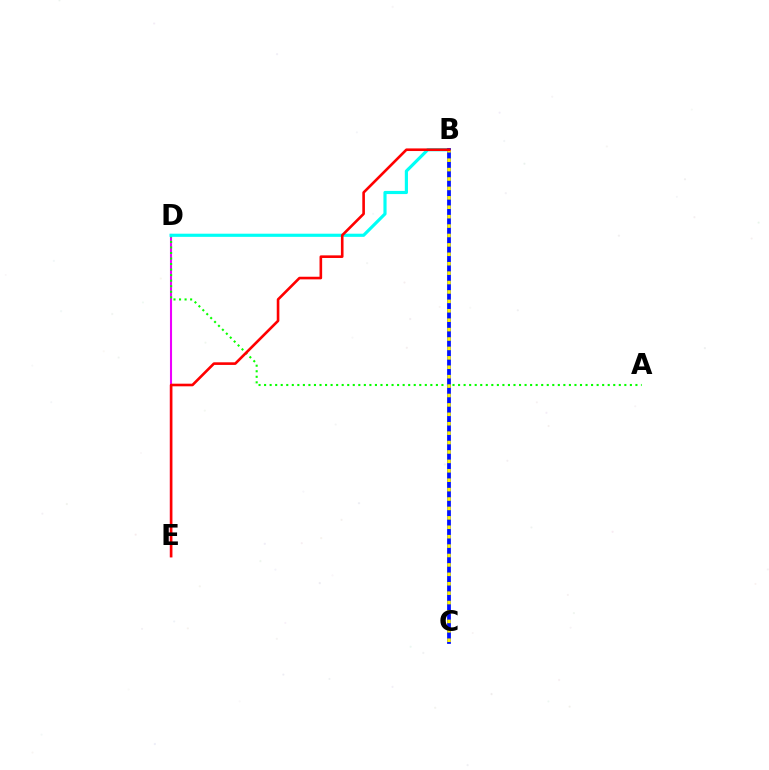{('D', 'E'): [{'color': '#ee00ff', 'line_style': 'solid', 'thickness': 1.51}], ('A', 'D'): [{'color': '#08ff00', 'line_style': 'dotted', 'thickness': 1.51}], ('B', 'D'): [{'color': '#00fff6', 'line_style': 'solid', 'thickness': 2.27}], ('B', 'C'): [{'color': '#0010ff', 'line_style': 'solid', 'thickness': 2.72}, {'color': '#fcf500', 'line_style': 'dotted', 'thickness': 2.56}], ('B', 'E'): [{'color': '#ff0000', 'line_style': 'solid', 'thickness': 1.88}]}